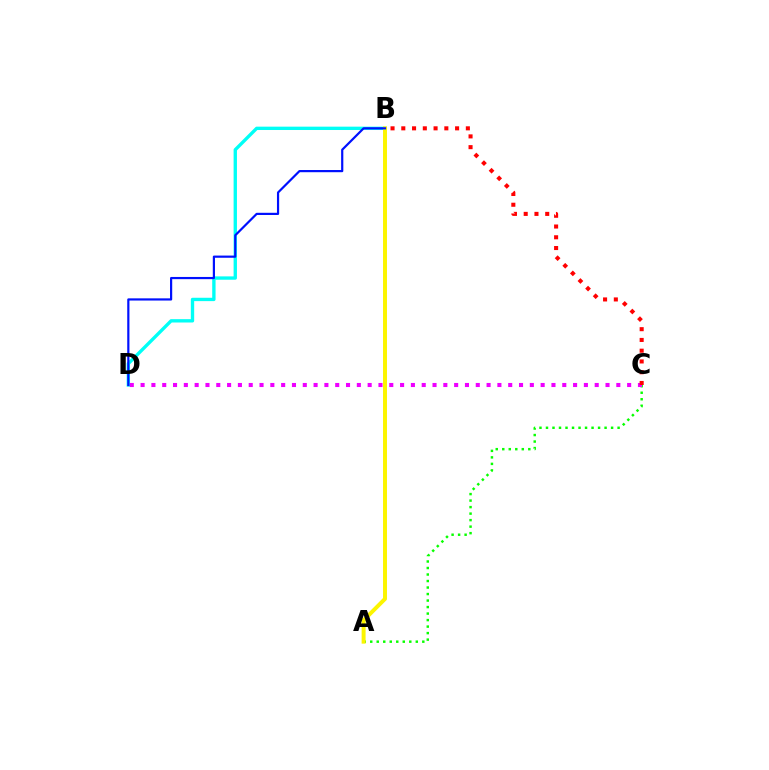{('A', 'C'): [{'color': '#08ff00', 'line_style': 'dotted', 'thickness': 1.77}], ('B', 'D'): [{'color': '#00fff6', 'line_style': 'solid', 'thickness': 2.41}, {'color': '#0010ff', 'line_style': 'solid', 'thickness': 1.58}], ('C', 'D'): [{'color': '#ee00ff', 'line_style': 'dotted', 'thickness': 2.94}], ('A', 'B'): [{'color': '#fcf500', 'line_style': 'solid', 'thickness': 2.85}], ('B', 'C'): [{'color': '#ff0000', 'line_style': 'dotted', 'thickness': 2.92}]}